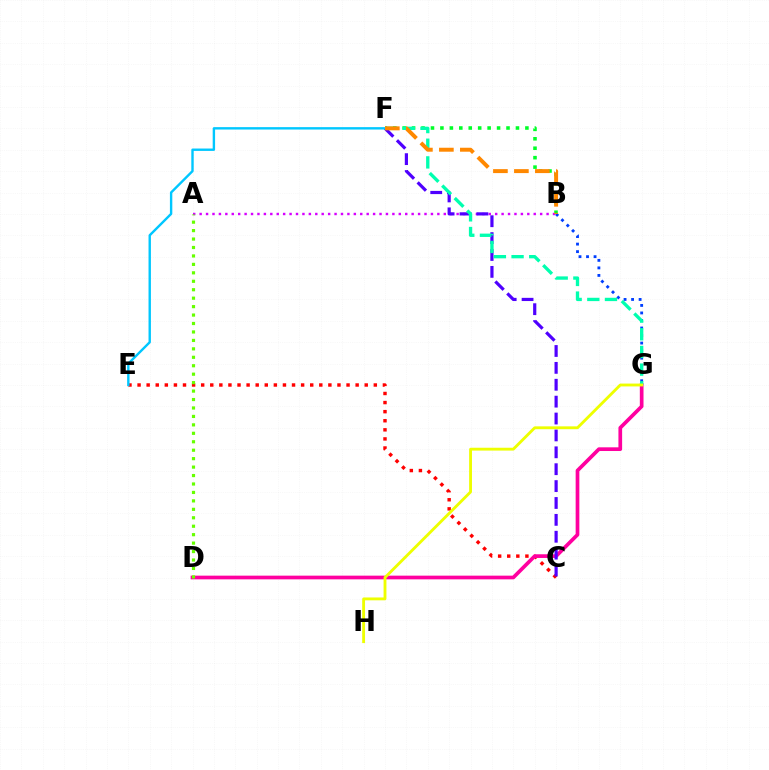{('C', 'E'): [{'color': '#ff0000', 'line_style': 'dotted', 'thickness': 2.47}], ('B', 'F'): [{'color': '#00ff27', 'line_style': 'dotted', 'thickness': 2.57}, {'color': '#ff8800', 'line_style': 'dashed', 'thickness': 2.85}], ('D', 'G'): [{'color': '#ff00a0', 'line_style': 'solid', 'thickness': 2.66}], ('A', 'B'): [{'color': '#d600ff', 'line_style': 'dotted', 'thickness': 1.75}], ('C', 'F'): [{'color': '#4f00ff', 'line_style': 'dashed', 'thickness': 2.29}], ('B', 'G'): [{'color': '#003fff', 'line_style': 'dotted', 'thickness': 2.05}], ('E', 'F'): [{'color': '#00c7ff', 'line_style': 'solid', 'thickness': 1.72}], ('A', 'D'): [{'color': '#66ff00', 'line_style': 'dotted', 'thickness': 2.29}], ('F', 'G'): [{'color': '#00ffaf', 'line_style': 'dashed', 'thickness': 2.4}], ('G', 'H'): [{'color': '#eeff00', 'line_style': 'solid', 'thickness': 2.05}]}